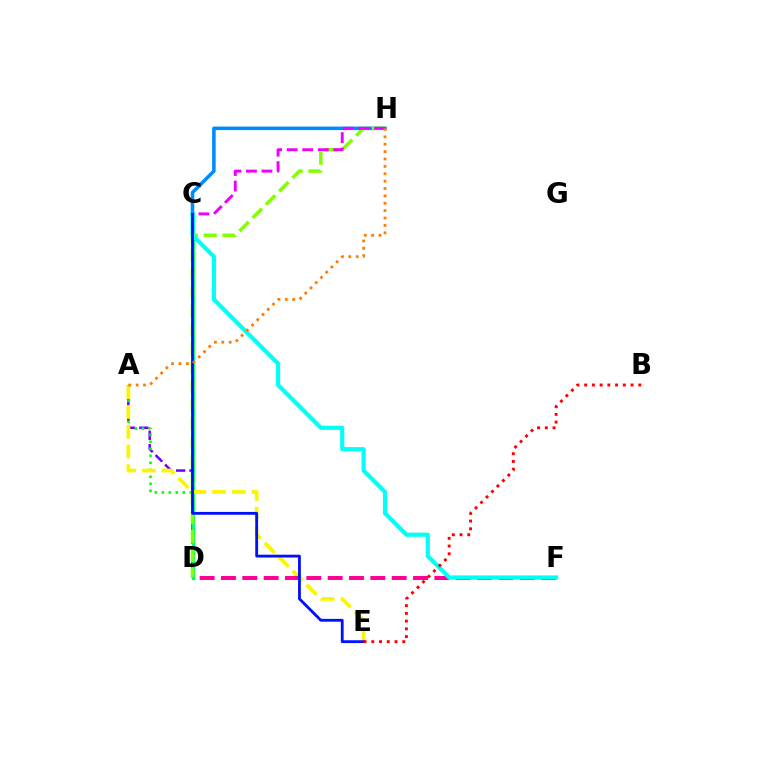{('A', 'D'): [{'color': '#7200ff', 'line_style': 'dashed', 'thickness': 1.82}, {'color': '#08ff00', 'line_style': 'dotted', 'thickness': 1.9}], ('C', 'D'): [{'color': '#00ff74', 'line_style': 'solid', 'thickness': 2.38}], ('A', 'E'): [{'color': '#fcf500', 'line_style': 'dashed', 'thickness': 2.69}], ('C', 'H'): [{'color': '#008cff', 'line_style': 'solid', 'thickness': 2.56}, {'color': '#ee00ff', 'line_style': 'dashed', 'thickness': 2.11}], ('D', 'H'): [{'color': '#84ff00', 'line_style': 'dashed', 'thickness': 2.55}], ('D', 'F'): [{'color': '#ff0094', 'line_style': 'dashed', 'thickness': 2.9}], ('C', 'F'): [{'color': '#00fff6', 'line_style': 'solid', 'thickness': 2.99}], ('C', 'E'): [{'color': '#0010ff', 'line_style': 'solid', 'thickness': 2.03}], ('B', 'E'): [{'color': '#ff0000', 'line_style': 'dotted', 'thickness': 2.1}], ('A', 'H'): [{'color': '#ff7c00', 'line_style': 'dotted', 'thickness': 2.01}]}